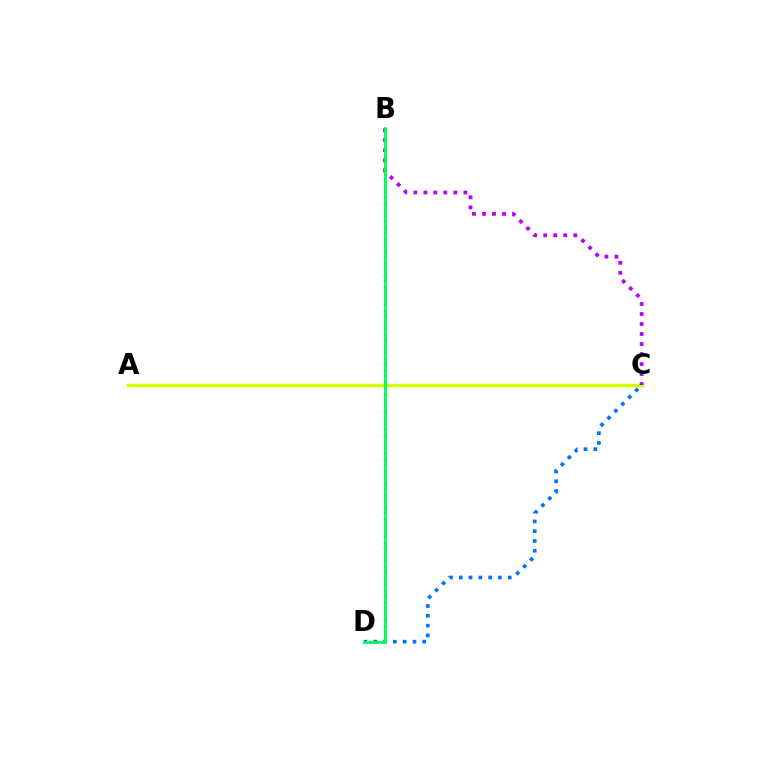{('C', 'D'): [{'color': '#0074ff', 'line_style': 'dotted', 'thickness': 2.66}], ('A', 'C'): [{'color': '#d1ff00', 'line_style': 'solid', 'thickness': 2.43}], ('B', 'D'): [{'color': '#ff0000', 'line_style': 'dotted', 'thickness': 1.62}, {'color': '#00ff5c', 'line_style': 'solid', 'thickness': 2.03}], ('B', 'C'): [{'color': '#b900ff', 'line_style': 'dotted', 'thickness': 2.72}]}